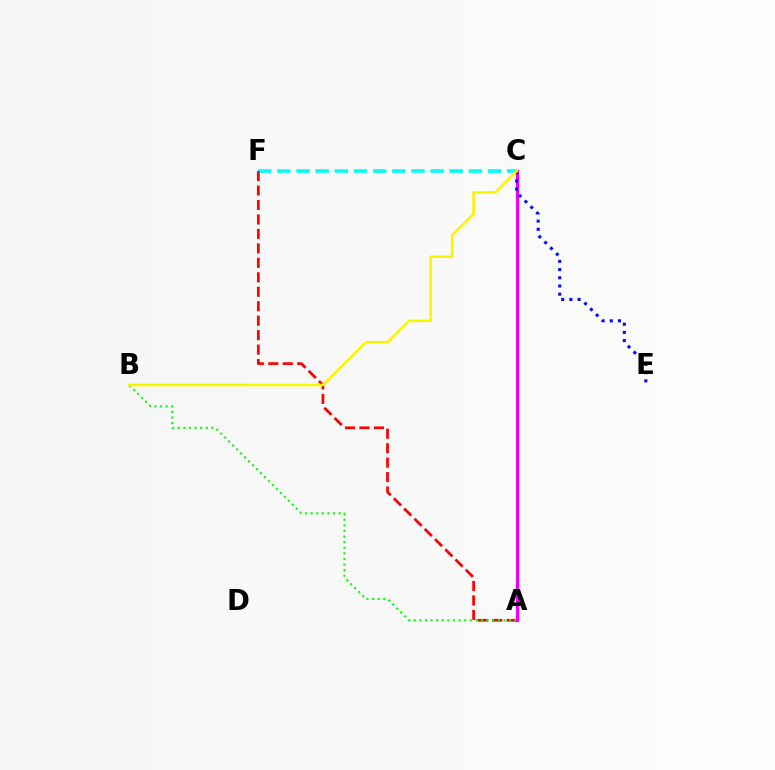{('C', 'F'): [{'color': '#00fff6', 'line_style': 'dashed', 'thickness': 2.6}], ('A', 'F'): [{'color': '#ff0000', 'line_style': 'dashed', 'thickness': 1.97}], ('A', 'B'): [{'color': '#08ff00', 'line_style': 'dotted', 'thickness': 1.52}], ('A', 'C'): [{'color': '#ee00ff', 'line_style': 'solid', 'thickness': 2.3}], ('C', 'E'): [{'color': '#0010ff', 'line_style': 'dotted', 'thickness': 2.23}], ('B', 'C'): [{'color': '#fcf500', 'line_style': 'solid', 'thickness': 1.86}]}